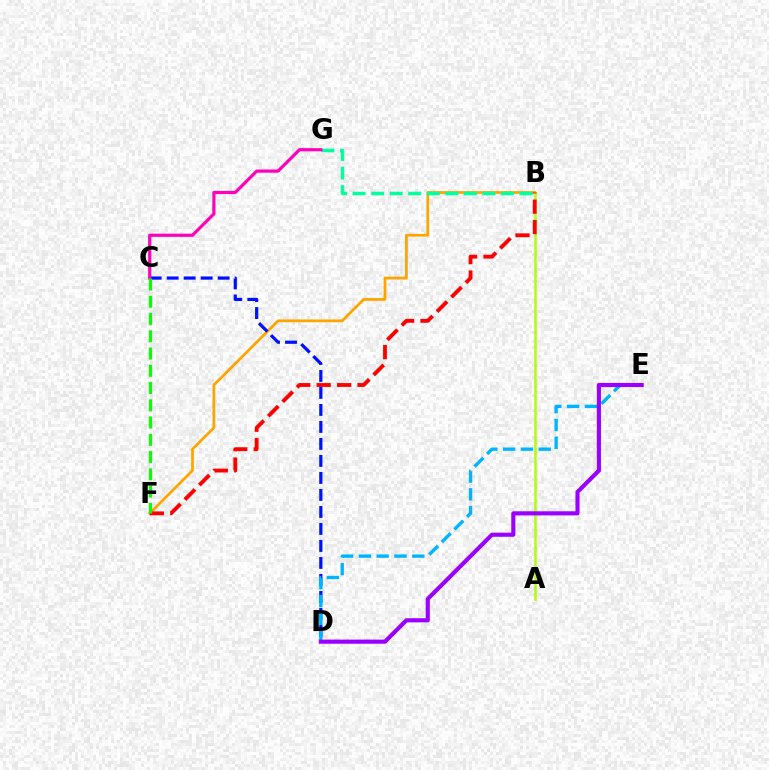{('B', 'F'): [{'color': '#ffa500', 'line_style': 'solid', 'thickness': 1.99}, {'color': '#ff0000', 'line_style': 'dashed', 'thickness': 2.77}], ('B', 'G'): [{'color': '#00ff9d', 'line_style': 'dashed', 'thickness': 2.52}], ('A', 'B'): [{'color': '#b3ff00', 'line_style': 'solid', 'thickness': 1.82}], ('C', 'D'): [{'color': '#0010ff', 'line_style': 'dashed', 'thickness': 2.31}], ('C', 'G'): [{'color': '#ff00bd', 'line_style': 'solid', 'thickness': 2.29}], ('D', 'E'): [{'color': '#00b5ff', 'line_style': 'dashed', 'thickness': 2.42}, {'color': '#9b00ff', 'line_style': 'solid', 'thickness': 2.97}], ('C', 'F'): [{'color': '#08ff00', 'line_style': 'dashed', 'thickness': 2.34}]}